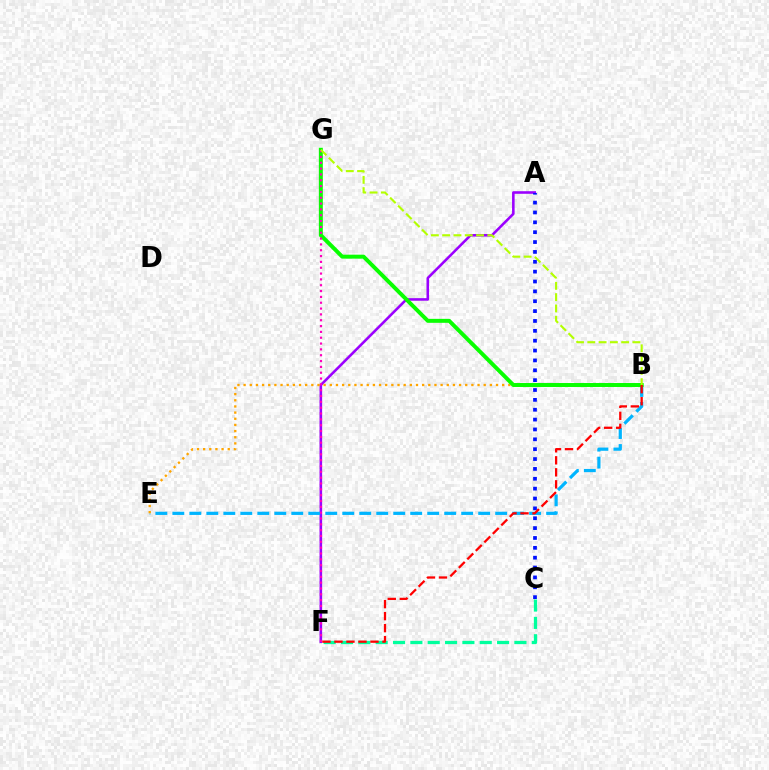{('A', 'F'): [{'color': '#9b00ff', 'line_style': 'solid', 'thickness': 1.85}], ('B', 'E'): [{'color': '#00b5ff', 'line_style': 'dashed', 'thickness': 2.31}, {'color': '#ffa500', 'line_style': 'dotted', 'thickness': 1.67}], ('C', 'F'): [{'color': '#00ff9d', 'line_style': 'dashed', 'thickness': 2.36}], ('B', 'G'): [{'color': '#08ff00', 'line_style': 'solid', 'thickness': 2.85}, {'color': '#b3ff00', 'line_style': 'dashed', 'thickness': 1.53}], ('A', 'C'): [{'color': '#0010ff', 'line_style': 'dotted', 'thickness': 2.68}], ('F', 'G'): [{'color': '#ff00bd', 'line_style': 'dotted', 'thickness': 1.58}], ('B', 'F'): [{'color': '#ff0000', 'line_style': 'dashed', 'thickness': 1.63}]}